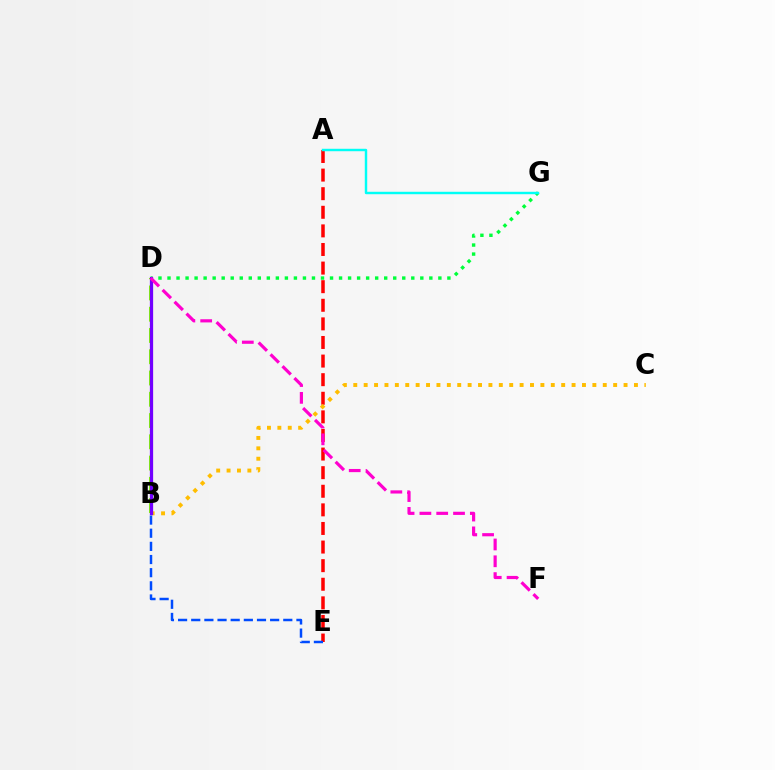{('D', 'G'): [{'color': '#00ff39', 'line_style': 'dotted', 'thickness': 2.45}], ('A', 'E'): [{'color': '#ff0000', 'line_style': 'dashed', 'thickness': 2.53}], ('B', 'D'): [{'color': '#84ff00', 'line_style': 'dashed', 'thickness': 2.89}, {'color': '#7200ff', 'line_style': 'solid', 'thickness': 2.34}], ('B', 'C'): [{'color': '#ffbd00', 'line_style': 'dotted', 'thickness': 2.82}], ('B', 'E'): [{'color': '#004bff', 'line_style': 'dashed', 'thickness': 1.79}], ('A', 'G'): [{'color': '#00fff6', 'line_style': 'solid', 'thickness': 1.75}], ('D', 'F'): [{'color': '#ff00cf', 'line_style': 'dashed', 'thickness': 2.28}]}